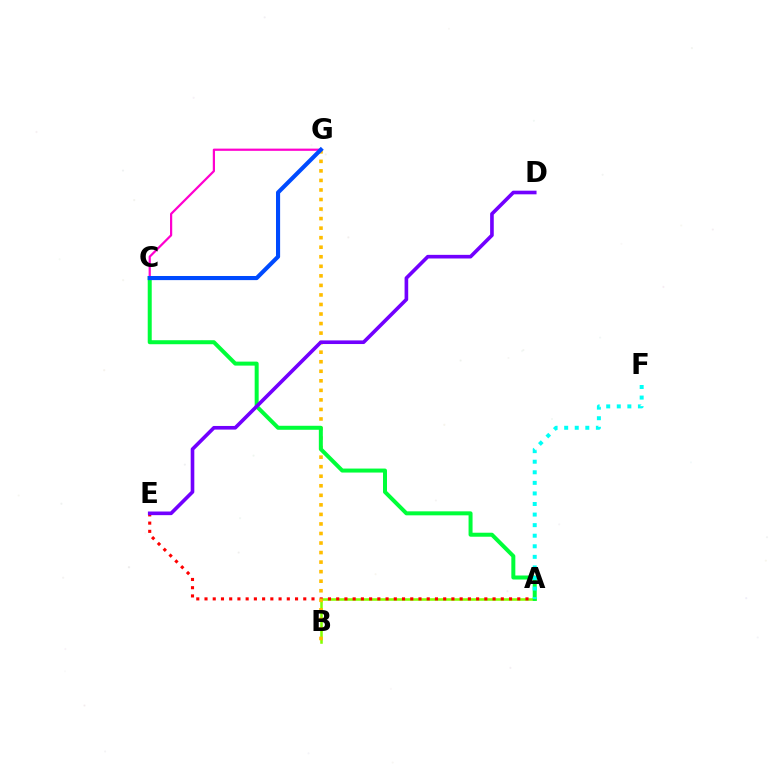{('A', 'B'): [{'color': '#84ff00', 'line_style': 'solid', 'thickness': 1.84}], ('A', 'E'): [{'color': '#ff0000', 'line_style': 'dotted', 'thickness': 2.24}], ('B', 'G'): [{'color': '#ffbd00', 'line_style': 'dotted', 'thickness': 2.59}], ('A', 'C'): [{'color': '#00ff39', 'line_style': 'solid', 'thickness': 2.88}], ('A', 'F'): [{'color': '#00fff6', 'line_style': 'dotted', 'thickness': 2.87}], ('D', 'E'): [{'color': '#7200ff', 'line_style': 'solid', 'thickness': 2.62}], ('C', 'G'): [{'color': '#ff00cf', 'line_style': 'solid', 'thickness': 1.6}, {'color': '#004bff', 'line_style': 'solid', 'thickness': 2.96}]}